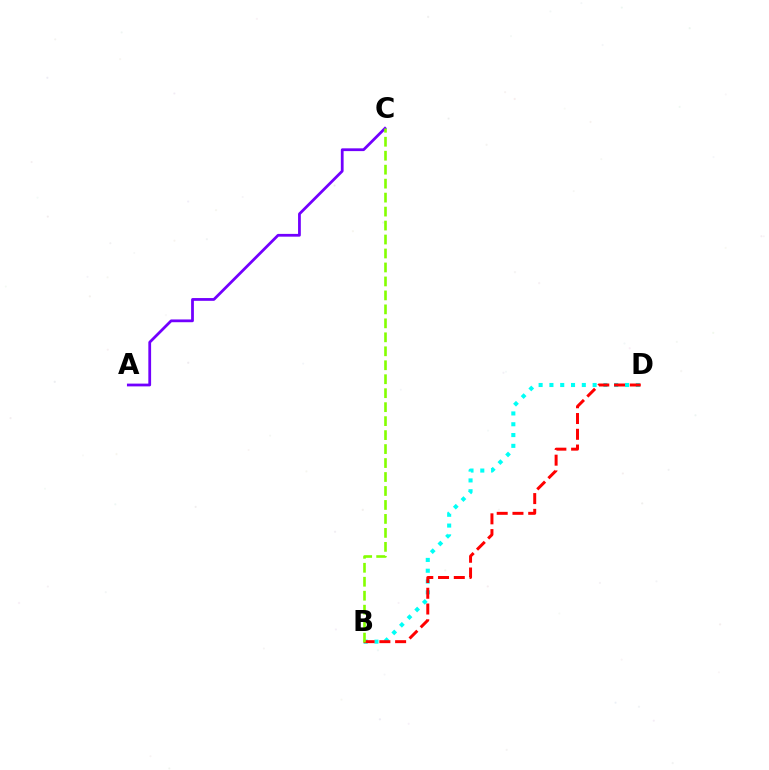{('B', 'D'): [{'color': '#00fff6', 'line_style': 'dotted', 'thickness': 2.93}, {'color': '#ff0000', 'line_style': 'dashed', 'thickness': 2.14}], ('A', 'C'): [{'color': '#7200ff', 'line_style': 'solid', 'thickness': 1.99}], ('B', 'C'): [{'color': '#84ff00', 'line_style': 'dashed', 'thickness': 1.9}]}